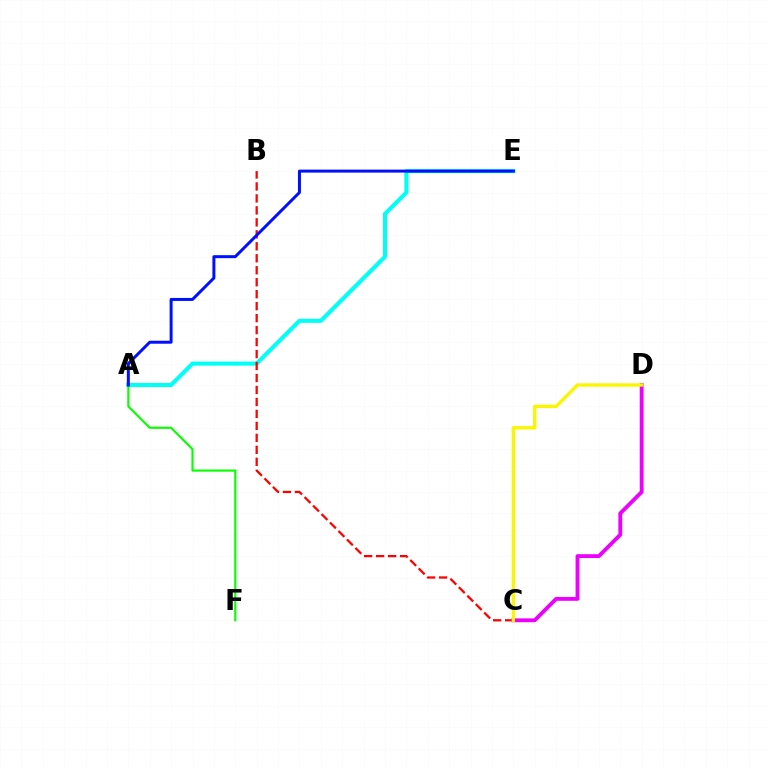{('A', 'E'): [{'color': '#00fff6', 'line_style': 'solid', 'thickness': 2.93}, {'color': '#0010ff', 'line_style': 'solid', 'thickness': 2.15}], ('B', 'C'): [{'color': '#ff0000', 'line_style': 'dashed', 'thickness': 1.63}], ('C', 'D'): [{'color': '#ee00ff', 'line_style': 'solid', 'thickness': 2.77}, {'color': '#fcf500', 'line_style': 'solid', 'thickness': 2.4}], ('A', 'F'): [{'color': '#08ff00', 'line_style': 'solid', 'thickness': 1.55}]}